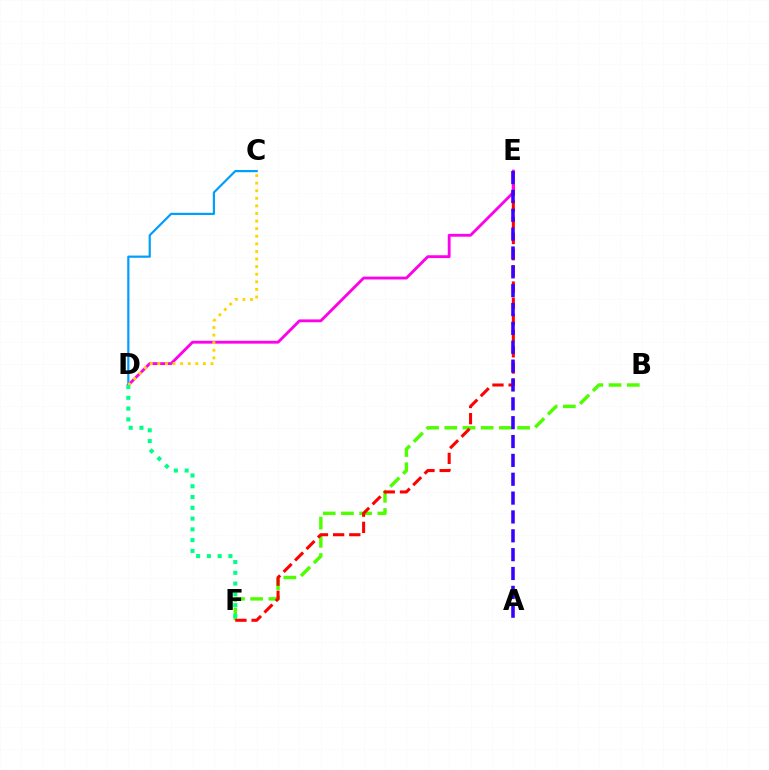{('C', 'D'): [{'color': '#009eff', 'line_style': 'solid', 'thickness': 1.58}, {'color': '#ffd500', 'line_style': 'dotted', 'thickness': 2.06}], ('B', 'F'): [{'color': '#4fff00', 'line_style': 'dashed', 'thickness': 2.47}], ('E', 'F'): [{'color': '#ff0000', 'line_style': 'dashed', 'thickness': 2.2}], ('D', 'E'): [{'color': '#ff00ed', 'line_style': 'solid', 'thickness': 2.05}], ('A', 'E'): [{'color': '#3700ff', 'line_style': 'dashed', 'thickness': 2.56}], ('D', 'F'): [{'color': '#00ff86', 'line_style': 'dotted', 'thickness': 2.93}]}